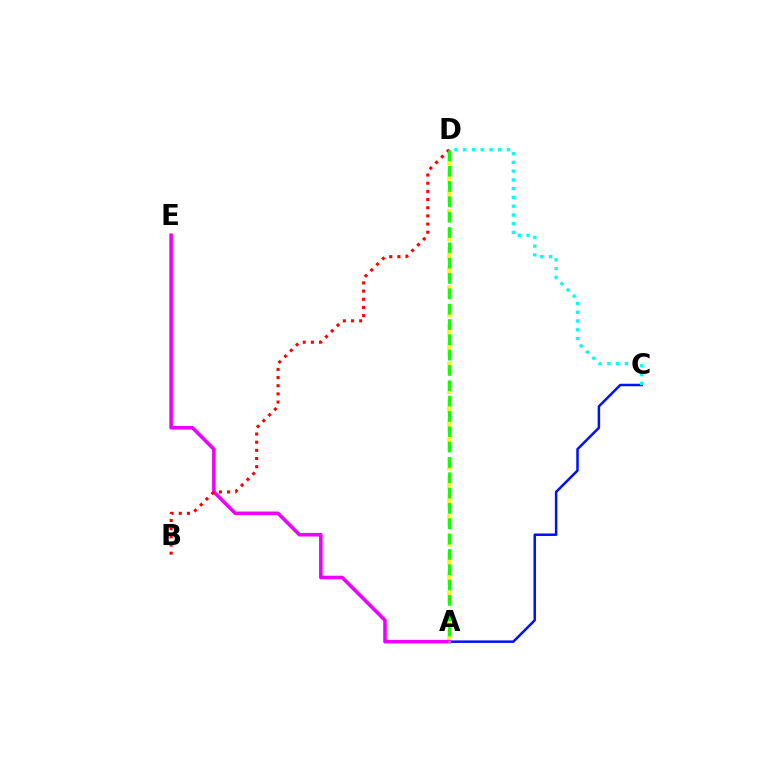{('A', 'C'): [{'color': '#0010ff', 'line_style': 'solid', 'thickness': 1.8}], ('C', 'D'): [{'color': '#00fff6', 'line_style': 'dotted', 'thickness': 2.38}], ('A', 'D'): [{'color': '#fcf500', 'line_style': 'dashed', 'thickness': 2.59}, {'color': '#08ff00', 'line_style': 'dashed', 'thickness': 2.08}], ('A', 'E'): [{'color': '#ee00ff', 'line_style': 'solid', 'thickness': 2.58}], ('B', 'D'): [{'color': '#ff0000', 'line_style': 'dotted', 'thickness': 2.22}]}